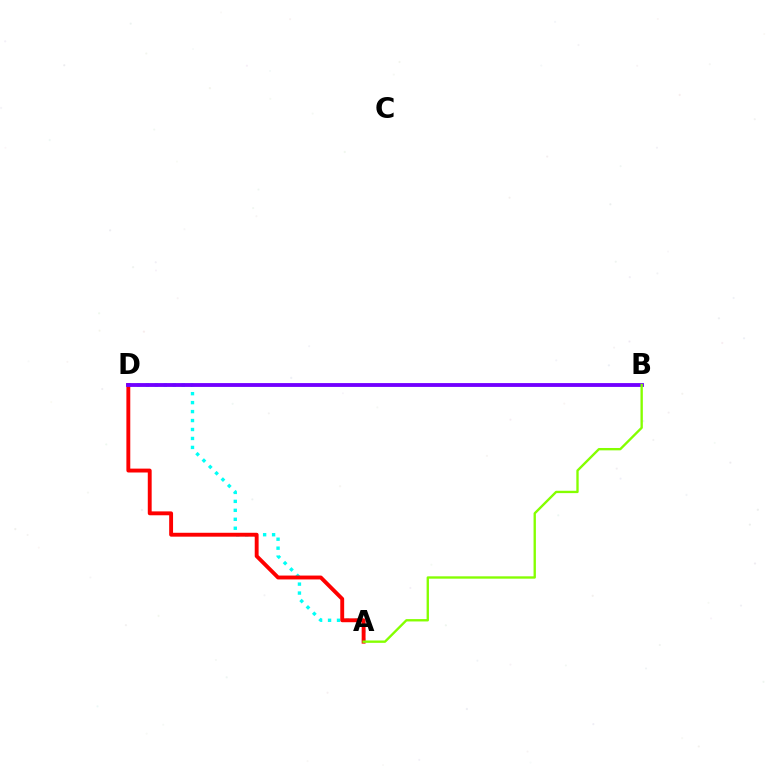{('A', 'D'): [{'color': '#00fff6', 'line_style': 'dotted', 'thickness': 2.43}, {'color': '#ff0000', 'line_style': 'solid', 'thickness': 2.8}], ('B', 'D'): [{'color': '#7200ff', 'line_style': 'solid', 'thickness': 2.76}], ('A', 'B'): [{'color': '#84ff00', 'line_style': 'solid', 'thickness': 1.69}]}